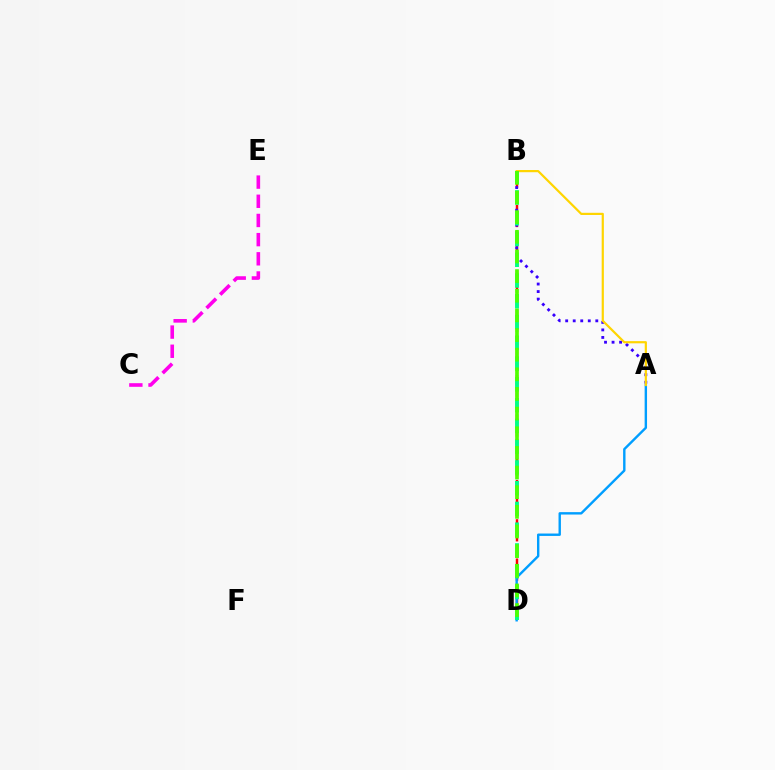{('B', 'D'): [{'color': '#ff0000', 'line_style': 'dashed', 'thickness': 1.78}, {'color': '#00ff86', 'line_style': 'dashed', 'thickness': 2.82}, {'color': '#4fff00', 'line_style': 'dashed', 'thickness': 2.67}], ('A', 'B'): [{'color': '#3700ff', 'line_style': 'dotted', 'thickness': 2.05}, {'color': '#ffd500', 'line_style': 'solid', 'thickness': 1.58}], ('A', 'D'): [{'color': '#009eff', 'line_style': 'solid', 'thickness': 1.73}], ('C', 'E'): [{'color': '#ff00ed', 'line_style': 'dashed', 'thickness': 2.61}]}